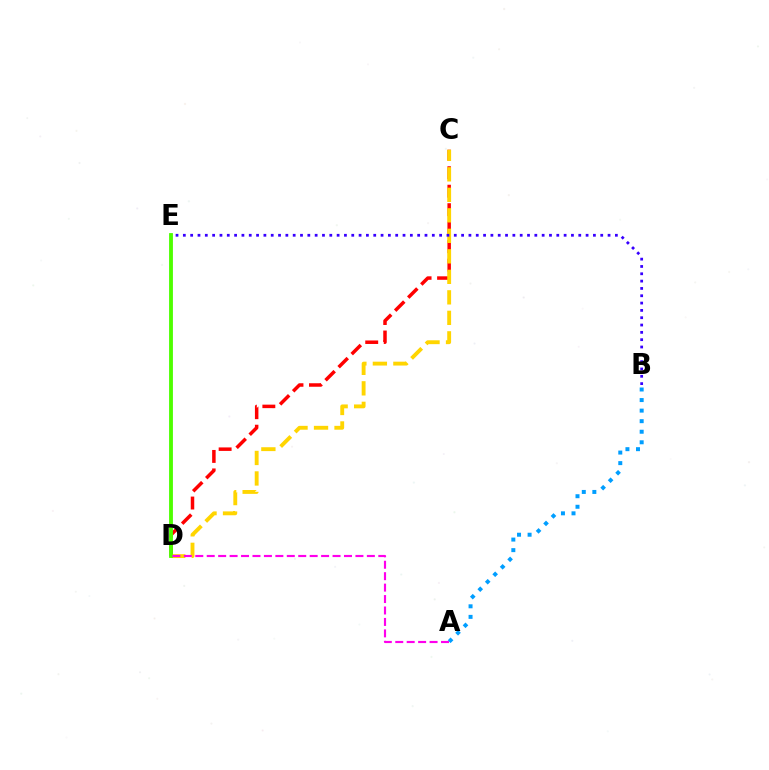{('C', 'D'): [{'color': '#ff0000', 'line_style': 'dashed', 'thickness': 2.51}, {'color': '#ffd500', 'line_style': 'dashed', 'thickness': 2.79}], ('D', 'E'): [{'color': '#00ff86', 'line_style': 'solid', 'thickness': 1.79}, {'color': '#4fff00', 'line_style': 'solid', 'thickness': 2.74}], ('A', 'B'): [{'color': '#009eff', 'line_style': 'dotted', 'thickness': 2.87}], ('B', 'E'): [{'color': '#3700ff', 'line_style': 'dotted', 'thickness': 1.99}], ('A', 'D'): [{'color': '#ff00ed', 'line_style': 'dashed', 'thickness': 1.55}]}